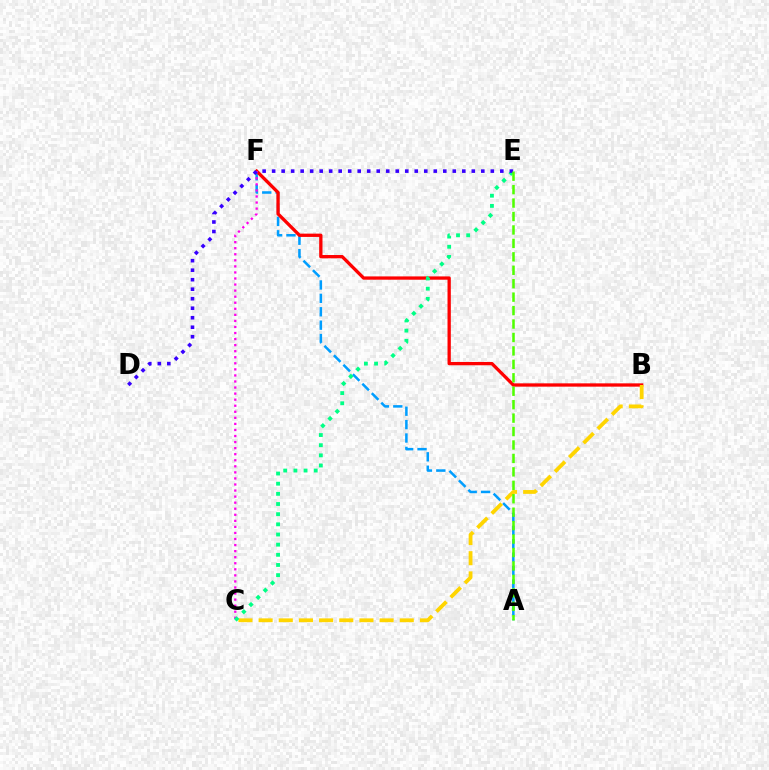{('A', 'F'): [{'color': '#009eff', 'line_style': 'dashed', 'thickness': 1.82}], ('B', 'F'): [{'color': '#ff0000', 'line_style': 'solid', 'thickness': 2.38}], ('C', 'F'): [{'color': '#ff00ed', 'line_style': 'dotted', 'thickness': 1.65}], ('B', 'C'): [{'color': '#ffd500', 'line_style': 'dashed', 'thickness': 2.74}], ('C', 'E'): [{'color': '#00ff86', 'line_style': 'dotted', 'thickness': 2.76}], ('D', 'E'): [{'color': '#3700ff', 'line_style': 'dotted', 'thickness': 2.58}], ('A', 'E'): [{'color': '#4fff00', 'line_style': 'dashed', 'thickness': 1.83}]}